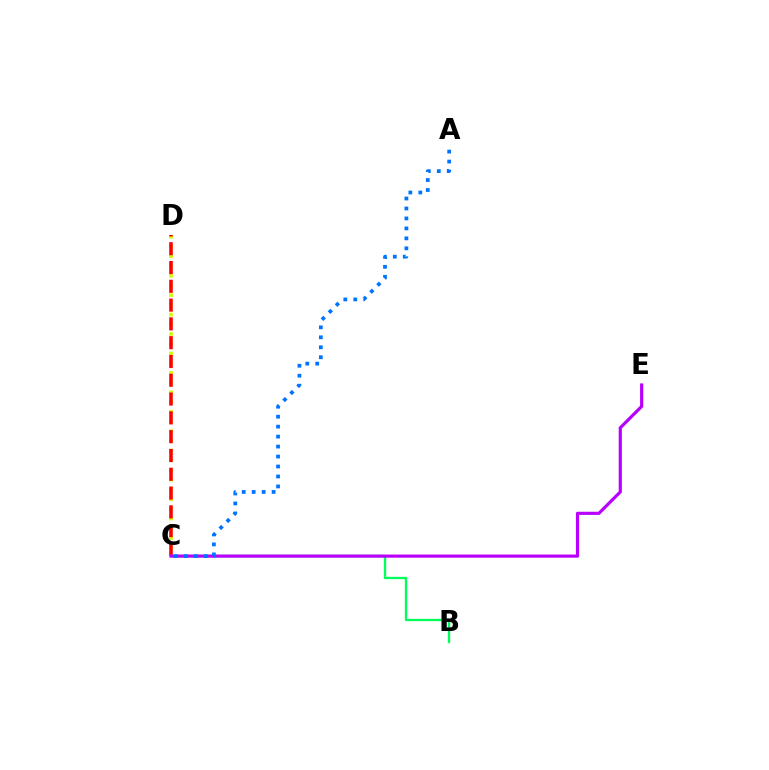{('C', 'D'): [{'color': '#d1ff00', 'line_style': 'dotted', 'thickness': 2.64}, {'color': '#ff0000', 'line_style': 'dashed', 'thickness': 2.55}], ('B', 'C'): [{'color': '#00ff5c', 'line_style': 'solid', 'thickness': 1.68}], ('C', 'E'): [{'color': '#b900ff', 'line_style': 'solid', 'thickness': 2.28}], ('A', 'C'): [{'color': '#0074ff', 'line_style': 'dotted', 'thickness': 2.71}]}